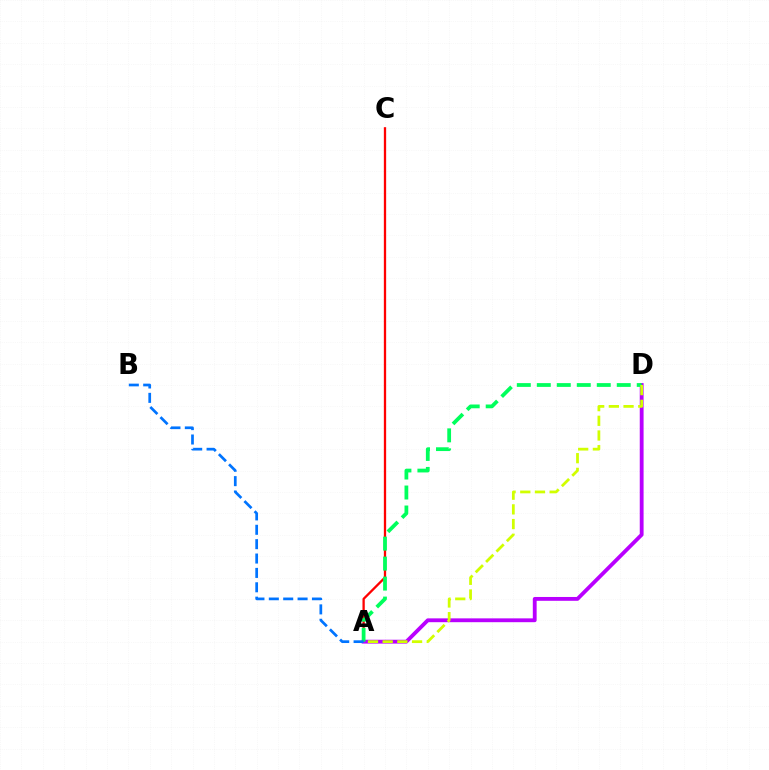{('A', 'C'): [{'color': '#ff0000', 'line_style': 'solid', 'thickness': 1.65}], ('A', 'D'): [{'color': '#b900ff', 'line_style': 'solid', 'thickness': 2.76}, {'color': '#00ff5c', 'line_style': 'dashed', 'thickness': 2.72}, {'color': '#d1ff00', 'line_style': 'dashed', 'thickness': 2.0}], ('A', 'B'): [{'color': '#0074ff', 'line_style': 'dashed', 'thickness': 1.95}]}